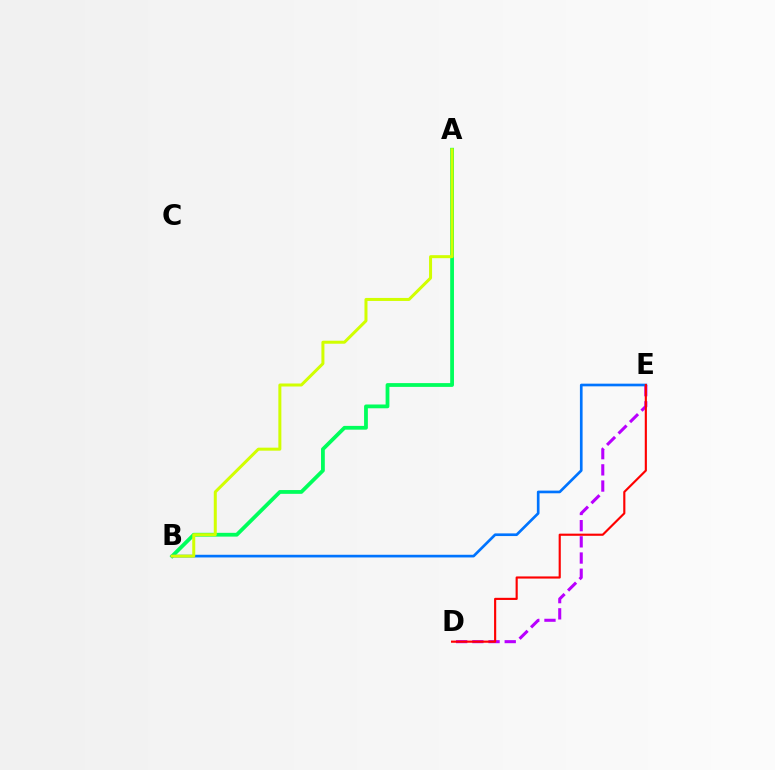{('A', 'B'): [{'color': '#00ff5c', 'line_style': 'solid', 'thickness': 2.73}, {'color': '#d1ff00', 'line_style': 'solid', 'thickness': 2.16}], ('D', 'E'): [{'color': '#b900ff', 'line_style': 'dashed', 'thickness': 2.2}, {'color': '#ff0000', 'line_style': 'solid', 'thickness': 1.55}], ('B', 'E'): [{'color': '#0074ff', 'line_style': 'solid', 'thickness': 1.92}]}